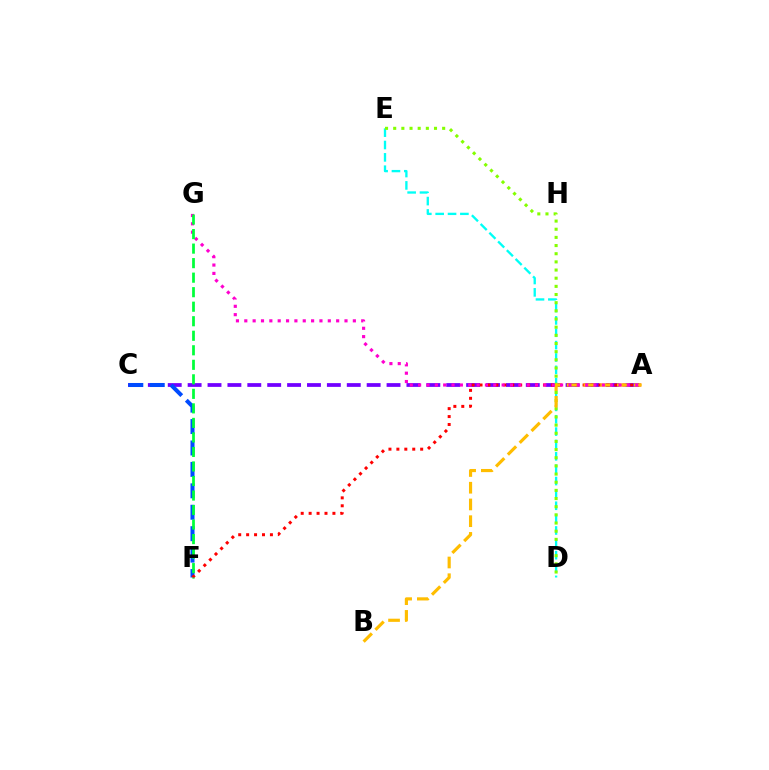{('A', 'C'): [{'color': '#7200ff', 'line_style': 'dashed', 'thickness': 2.7}], ('C', 'F'): [{'color': '#004bff', 'line_style': 'dashed', 'thickness': 2.91}], ('D', 'E'): [{'color': '#00fff6', 'line_style': 'dashed', 'thickness': 1.68}, {'color': '#84ff00', 'line_style': 'dotted', 'thickness': 2.22}], ('A', 'F'): [{'color': '#ff0000', 'line_style': 'dotted', 'thickness': 2.15}], ('A', 'B'): [{'color': '#ffbd00', 'line_style': 'dashed', 'thickness': 2.27}], ('A', 'G'): [{'color': '#ff00cf', 'line_style': 'dotted', 'thickness': 2.27}], ('F', 'G'): [{'color': '#00ff39', 'line_style': 'dashed', 'thickness': 1.97}]}